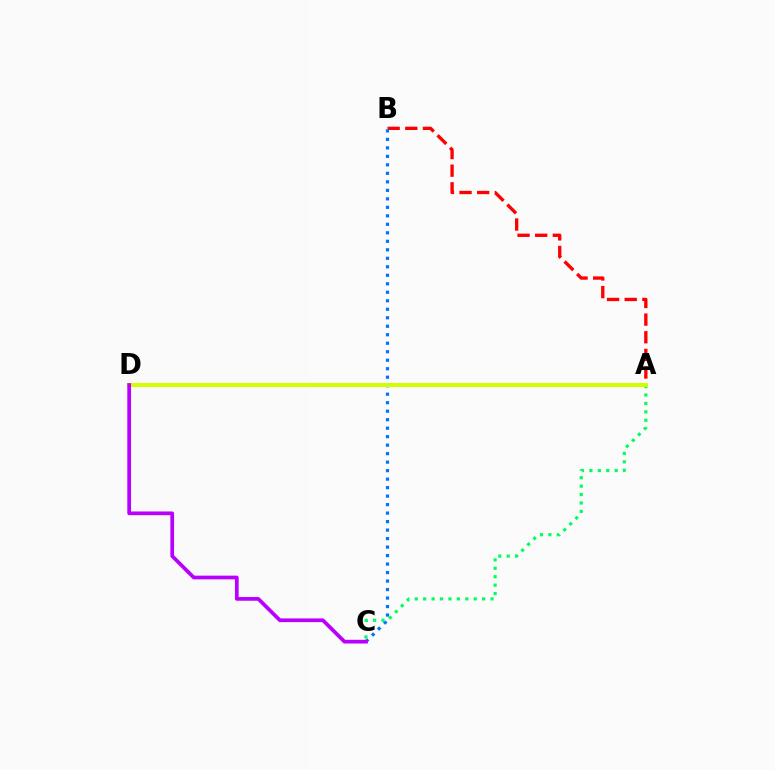{('A', 'B'): [{'color': '#ff0000', 'line_style': 'dashed', 'thickness': 2.4}], ('B', 'C'): [{'color': '#0074ff', 'line_style': 'dotted', 'thickness': 2.31}], ('A', 'C'): [{'color': '#00ff5c', 'line_style': 'dotted', 'thickness': 2.29}], ('A', 'D'): [{'color': '#d1ff00', 'line_style': 'solid', 'thickness': 2.91}], ('C', 'D'): [{'color': '#b900ff', 'line_style': 'solid', 'thickness': 2.68}]}